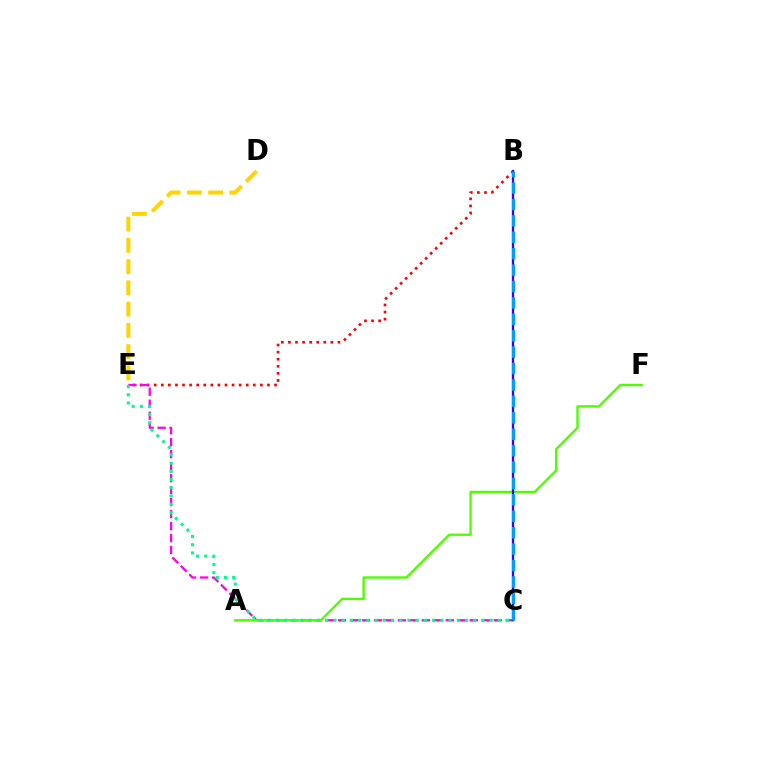{('D', 'E'): [{'color': '#ffd500', 'line_style': 'dashed', 'thickness': 2.89}], ('B', 'E'): [{'color': '#ff0000', 'line_style': 'dotted', 'thickness': 1.92}], ('C', 'E'): [{'color': '#ff00ed', 'line_style': 'dashed', 'thickness': 1.63}, {'color': '#00ff86', 'line_style': 'dotted', 'thickness': 2.23}], ('A', 'F'): [{'color': '#4fff00', 'line_style': 'solid', 'thickness': 1.71}], ('B', 'C'): [{'color': '#3700ff', 'line_style': 'solid', 'thickness': 1.67}, {'color': '#009eff', 'line_style': 'dashed', 'thickness': 2.23}]}